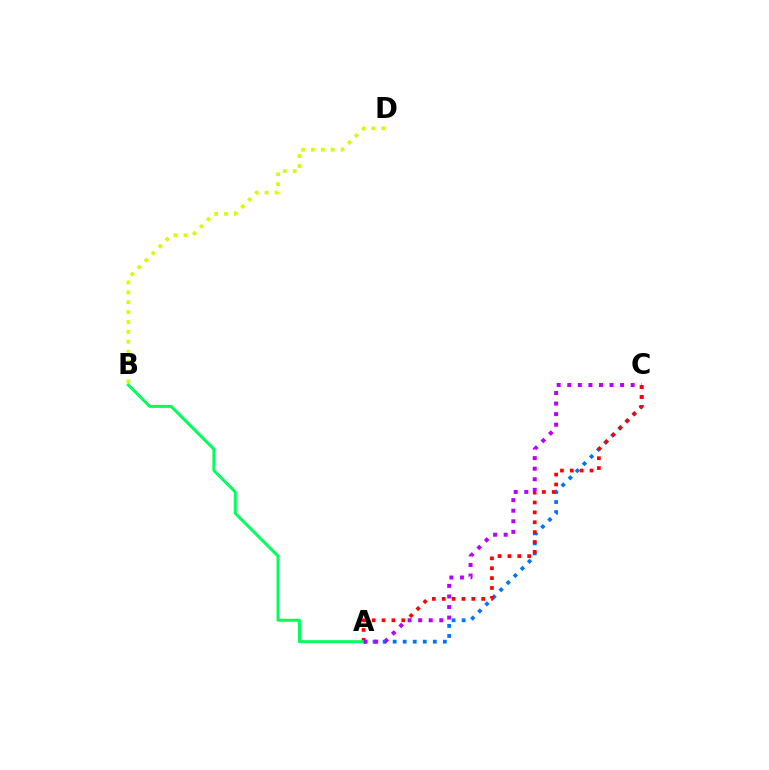{('A', 'C'): [{'color': '#0074ff', 'line_style': 'dotted', 'thickness': 2.73}, {'color': '#ff0000', 'line_style': 'dotted', 'thickness': 2.68}, {'color': '#b900ff', 'line_style': 'dotted', 'thickness': 2.87}], ('A', 'B'): [{'color': '#00ff5c', 'line_style': 'solid', 'thickness': 2.15}], ('B', 'D'): [{'color': '#d1ff00', 'line_style': 'dotted', 'thickness': 2.69}]}